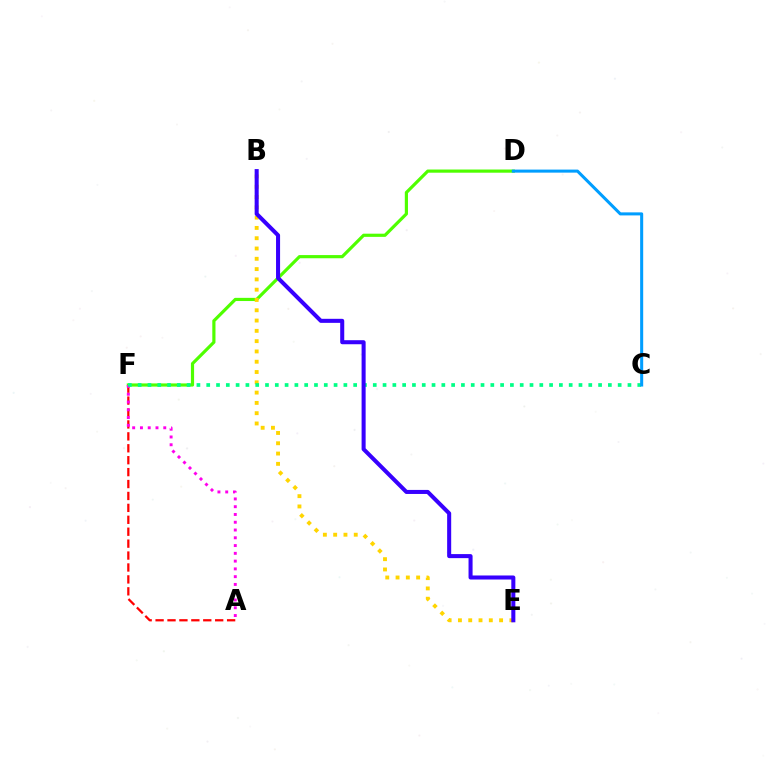{('A', 'F'): [{'color': '#ff0000', 'line_style': 'dashed', 'thickness': 1.62}, {'color': '#ff00ed', 'line_style': 'dotted', 'thickness': 2.11}], ('D', 'F'): [{'color': '#4fff00', 'line_style': 'solid', 'thickness': 2.29}], ('B', 'E'): [{'color': '#ffd500', 'line_style': 'dotted', 'thickness': 2.8}, {'color': '#3700ff', 'line_style': 'solid', 'thickness': 2.91}], ('C', 'F'): [{'color': '#00ff86', 'line_style': 'dotted', 'thickness': 2.66}], ('C', 'D'): [{'color': '#009eff', 'line_style': 'solid', 'thickness': 2.19}]}